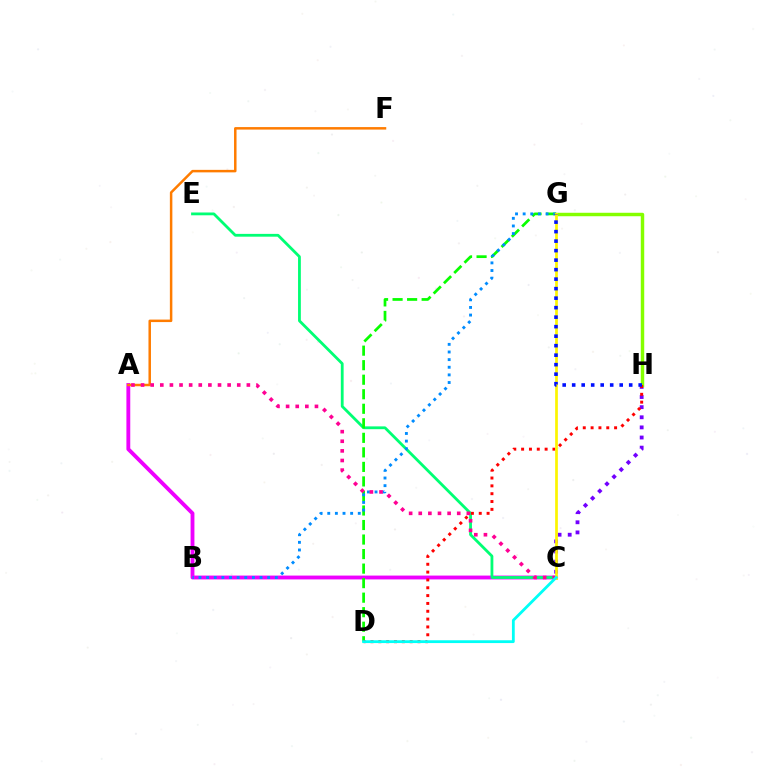{('A', 'C'): [{'color': '#ee00ff', 'line_style': 'solid', 'thickness': 2.77}, {'color': '#ff0094', 'line_style': 'dotted', 'thickness': 2.61}], ('C', 'E'): [{'color': '#00ff74', 'line_style': 'solid', 'thickness': 2.02}], ('D', 'G'): [{'color': '#08ff00', 'line_style': 'dashed', 'thickness': 1.97}], ('B', 'G'): [{'color': '#008cff', 'line_style': 'dotted', 'thickness': 2.07}], ('A', 'F'): [{'color': '#ff7c00', 'line_style': 'solid', 'thickness': 1.8}], ('C', 'H'): [{'color': '#7200ff', 'line_style': 'dotted', 'thickness': 2.75}], ('G', 'H'): [{'color': '#84ff00', 'line_style': 'solid', 'thickness': 2.48}, {'color': '#0010ff', 'line_style': 'dotted', 'thickness': 2.58}], ('D', 'H'): [{'color': '#ff0000', 'line_style': 'dotted', 'thickness': 2.13}], ('C', 'G'): [{'color': '#fcf500', 'line_style': 'solid', 'thickness': 1.95}], ('C', 'D'): [{'color': '#00fff6', 'line_style': 'solid', 'thickness': 2.02}]}